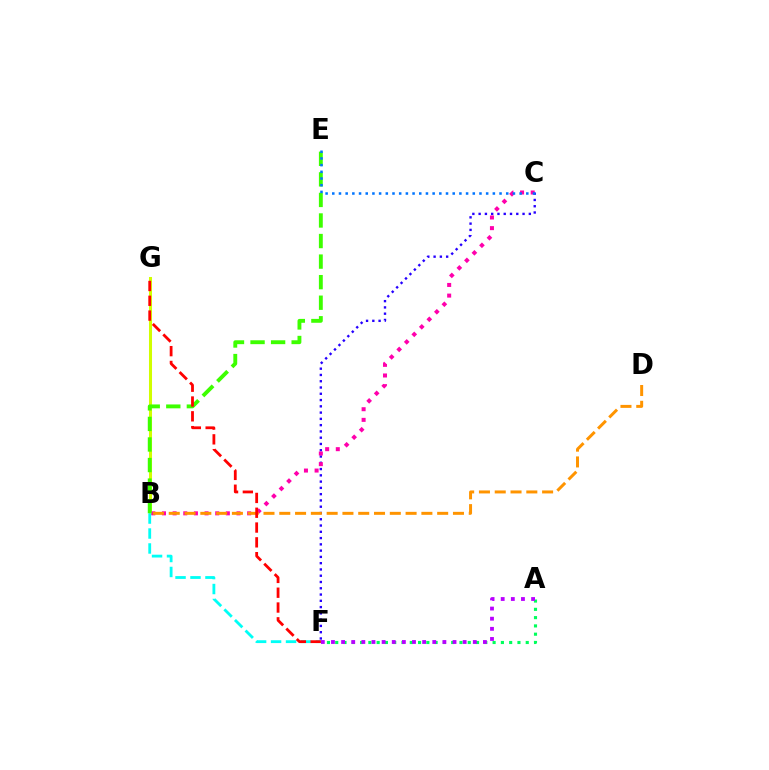{('B', 'G'): [{'color': '#d1ff00', 'line_style': 'solid', 'thickness': 2.19}], ('C', 'F'): [{'color': '#2500ff', 'line_style': 'dotted', 'thickness': 1.7}], ('B', 'C'): [{'color': '#ff00ac', 'line_style': 'dotted', 'thickness': 2.89}], ('B', 'E'): [{'color': '#3dff00', 'line_style': 'dashed', 'thickness': 2.79}], ('B', 'F'): [{'color': '#00fff6', 'line_style': 'dashed', 'thickness': 2.03}], ('A', 'F'): [{'color': '#00ff5c', 'line_style': 'dotted', 'thickness': 2.25}, {'color': '#b900ff', 'line_style': 'dotted', 'thickness': 2.75}], ('B', 'D'): [{'color': '#ff9400', 'line_style': 'dashed', 'thickness': 2.15}], ('C', 'E'): [{'color': '#0074ff', 'line_style': 'dotted', 'thickness': 1.82}], ('F', 'G'): [{'color': '#ff0000', 'line_style': 'dashed', 'thickness': 2.01}]}